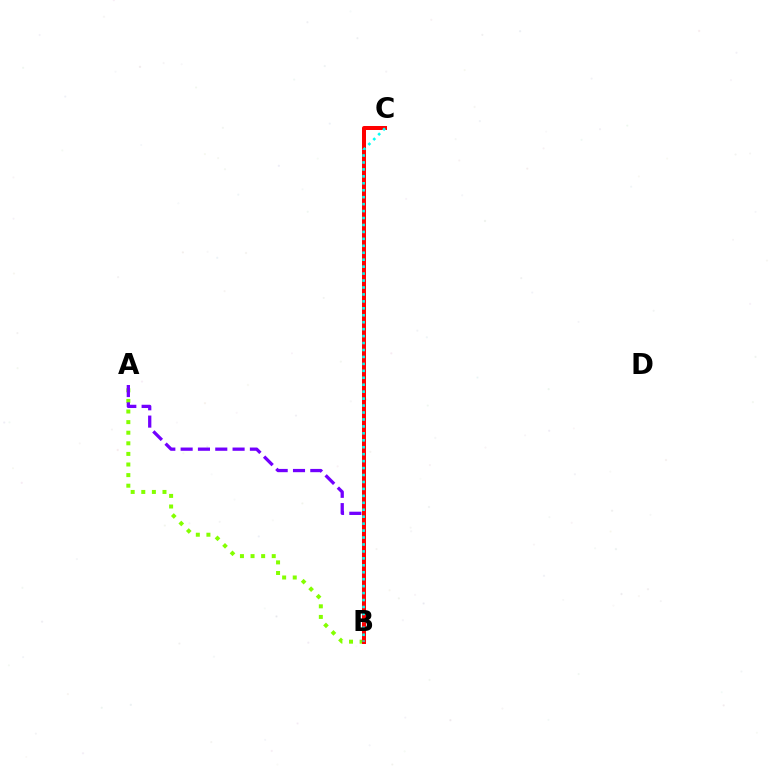{('A', 'B'): [{'color': '#84ff00', 'line_style': 'dotted', 'thickness': 2.88}, {'color': '#7200ff', 'line_style': 'dashed', 'thickness': 2.35}], ('B', 'C'): [{'color': '#ff0000', 'line_style': 'solid', 'thickness': 2.88}, {'color': '#00fff6', 'line_style': 'dotted', 'thickness': 1.89}]}